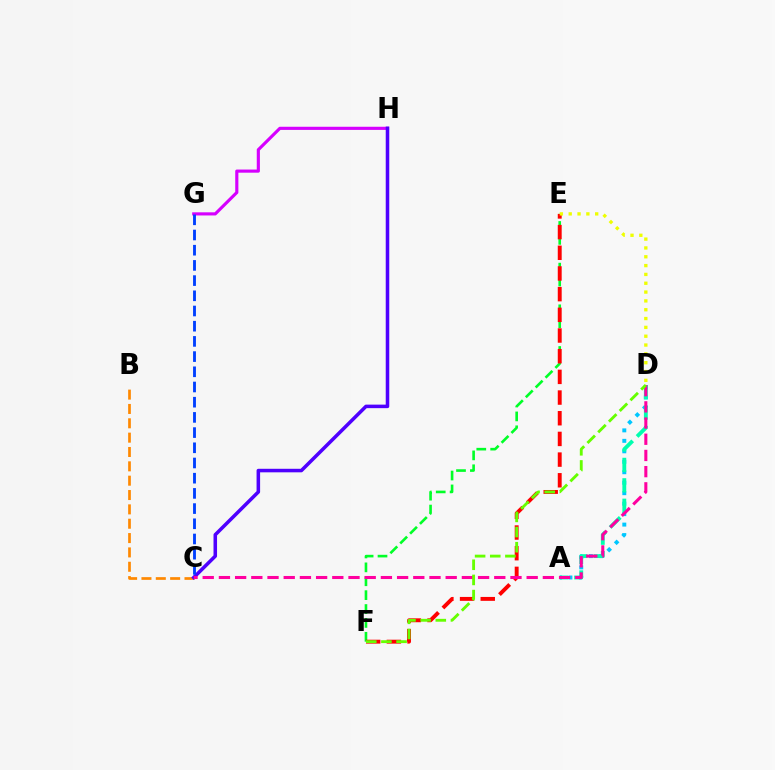{('A', 'D'): [{'color': '#00c7ff', 'line_style': 'dotted', 'thickness': 2.84}, {'color': '#00ffaf', 'line_style': 'dashed', 'thickness': 2.78}], ('B', 'C'): [{'color': '#ff8800', 'line_style': 'dashed', 'thickness': 1.95}], ('E', 'F'): [{'color': '#00ff27', 'line_style': 'dashed', 'thickness': 1.89}, {'color': '#ff0000', 'line_style': 'dashed', 'thickness': 2.81}], ('G', 'H'): [{'color': '#d600ff', 'line_style': 'solid', 'thickness': 2.26}], ('C', 'H'): [{'color': '#4f00ff', 'line_style': 'solid', 'thickness': 2.55}], ('C', 'D'): [{'color': '#ff00a0', 'line_style': 'dashed', 'thickness': 2.2}], ('D', 'F'): [{'color': '#66ff00', 'line_style': 'dashed', 'thickness': 2.06}], ('C', 'G'): [{'color': '#003fff', 'line_style': 'dashed', 'thickness': 2.06}], ('D', 'E'): [{'color': '#eeff00', 'line_style': 'dotted', 'thickness': 2.4}]}